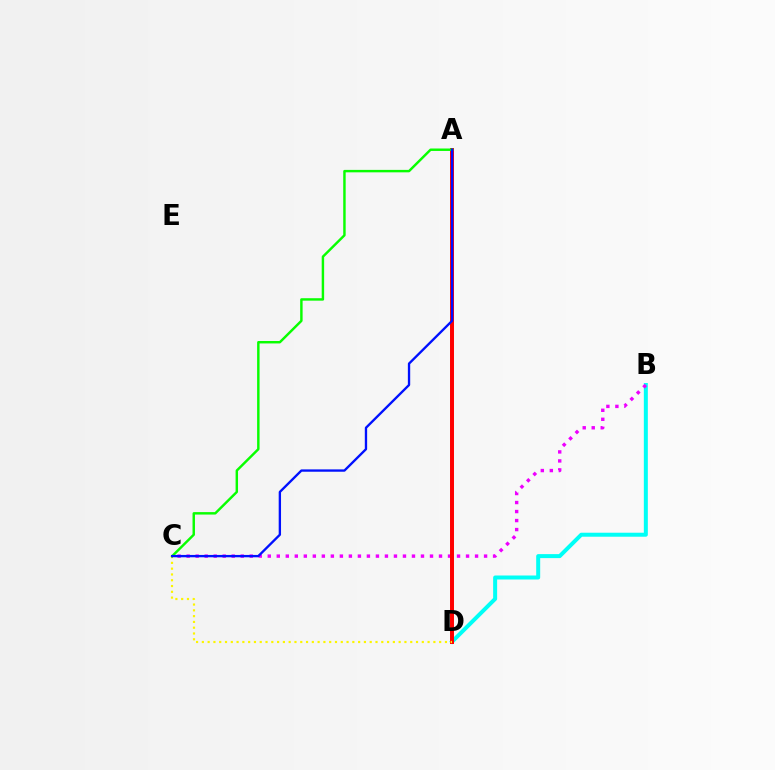{('B', 'D'): [{'color': '#00fff6', 'line_style': 'solid', 'thickness': 2.87}], ('B', 'C'): [{'color': '#ee00ff', 'line_style': 'dotted', 'thickness': 2.45}], ('A', 'D'): [{'color': '#ff0000', 'line_style': 'solid', 'thickness': 2.86}], ('C', 'D'): [{'color': '#fcf500', 'line_style': 'dotted', 'thickness': 1.57}], ('A', 'C'): [{'color': '#08ff00', 'line_style': 'solid', 'thickness': 1.76}, {'color': '#0010ff', 'line_style': 'solid', 'thickness': 1.68}]}